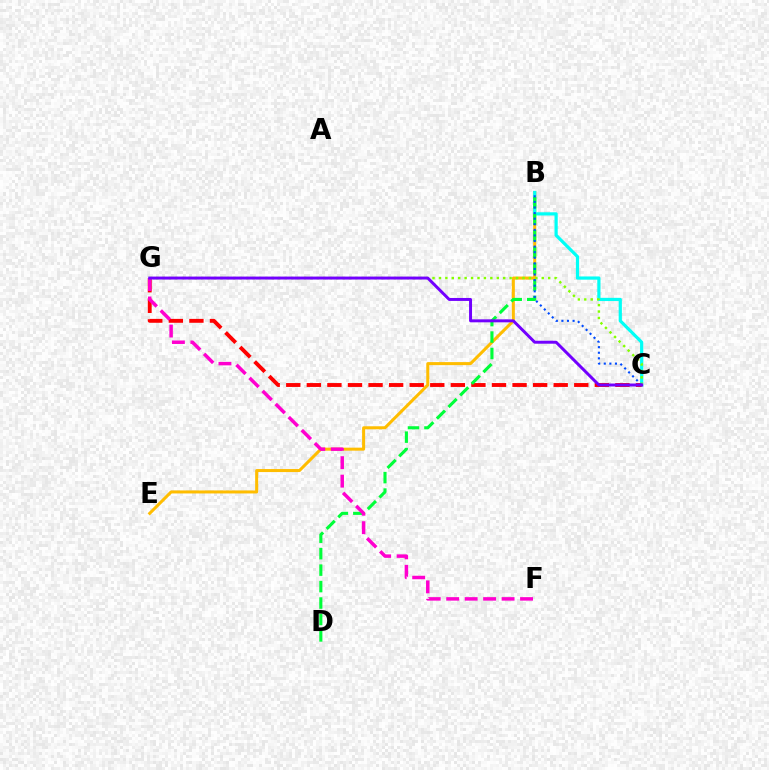{('B', 'E'): [{'color': '#ffbd00', 'line_style': 'solid', 'thickness': 2.18}], ('B', 'C'): [{'color': '#00fff6', 'line_style': 'solid', 'thickness': 2.31}, {'color': '#004bff', 'line_style': 'dotted', 'thickness': 1.52}], ('C', 'G'): [{'color': '#ff0000', 'line_style': 'dashed', 'thickness': 2.79}, {'color': '#84ff00', 'line_style': 'dotted', 'thickness': 1.75}, {'color': '#7200ff', 'line_style': 'solid', 'thickness': 2.13}], ('B', 'D'): [{'color': '#00ff39', 'line_style': 'dashed', 'thickness': 2.23}], ('F', 'G'): [{'color': '#ff00cf', 'line_style': 'dashed', 'thickness': 2.51}]}